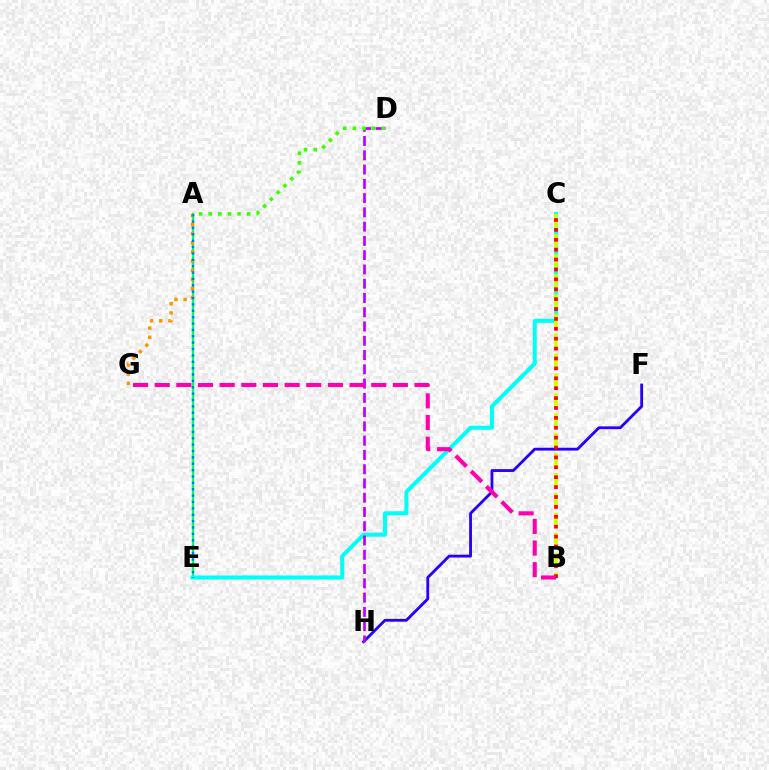{('A', 'E'): [{'color': '#00ff5c', 'line_style': 'solid', 'thickness': 1.69}, {'color': '#0074ff', 'line_style': 'dotted', 'thickness': 1.73}], ('C', 'E'): [{'color': '#00fff6', 'line_style': 'solid', 'thickness': 2.91}], ('A', 'G'): [{'color': '#ff9400', 'line_style': 'dotted', 'thickness': 2.49}], ('B', 'C'): [{'color': '#d1ff00', 'line_style': 'dashed', 'thickness': 2.71}, {'color': '#ff0000', 'line_style': 'dotted', 'thickness': 2.69}], ('F', 'H'): [{'color': '#2500ff', 'line_style': 'solid', 'thickness': 2.03}], ('D', 'H'): [{'color': '#b900ff', 'line_style': 'dashed', 'thickness': 1.94}], ('B', 'G'): [{'color': '#ff00ac', 'line_style': 'dashed', 'thickness': 2.94}], ('A', 'D'): [{'color': '#3dff00', 'line_style': 'dotted', 'thickness': 2.61}]}